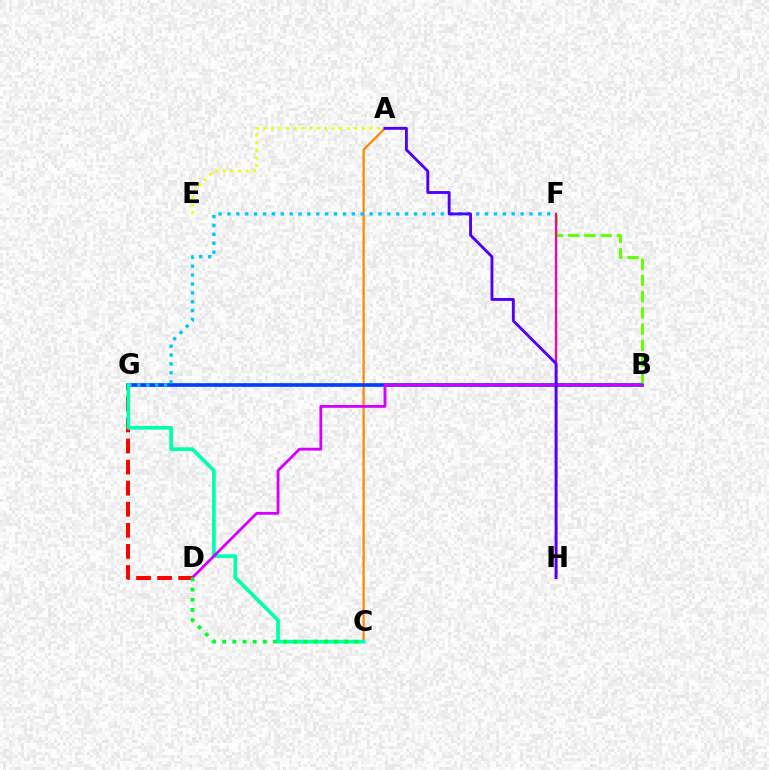{('A', 'C'): [{'color': '#ff8800', 'line_style': 'solid', 'thickness': 1.64}], ('D', 'G'): [{'color': '#ff0000', 'line_style': 'dashed', 'thickness': 2.86}], ('A', 'E'): [{'color': '#eeff00', 'line_style': 'dotted', 'thickness': 2.06}], ('B', 'G'): [{'color': '#003fff', 'line_style': 'solid', 'thickness': 2.64}], ('B', 'F'): [{'color': '#66ff00', 'line_style': 'dashed', 'thickness': 2.21}], ('F', 'G'): [{'color': '#00c7ff', 'line_style': 'dotted', 'thickness': 2.41}], ('C', 'G'): [{'color': '#00ffaf', 'line_style': 'solid', 'thickness': 2.65}], ('F', 'H'): [{'color': '#ff00a0', 'line_style': 'solid', 'thickness': 1.62}], ('B', 'D'): [{'color': '#d600ff', 'line_style': 'solid', 'thickness': 2.03}], ('A', 'H'): [{'color': '#4f00ff', 'line_style': 'solid', 'thickness': 2.07}], ('C', 'D'): [{'color': '#00ff27', 'line_style': 'dotted', 'thickness': 2.76}]}